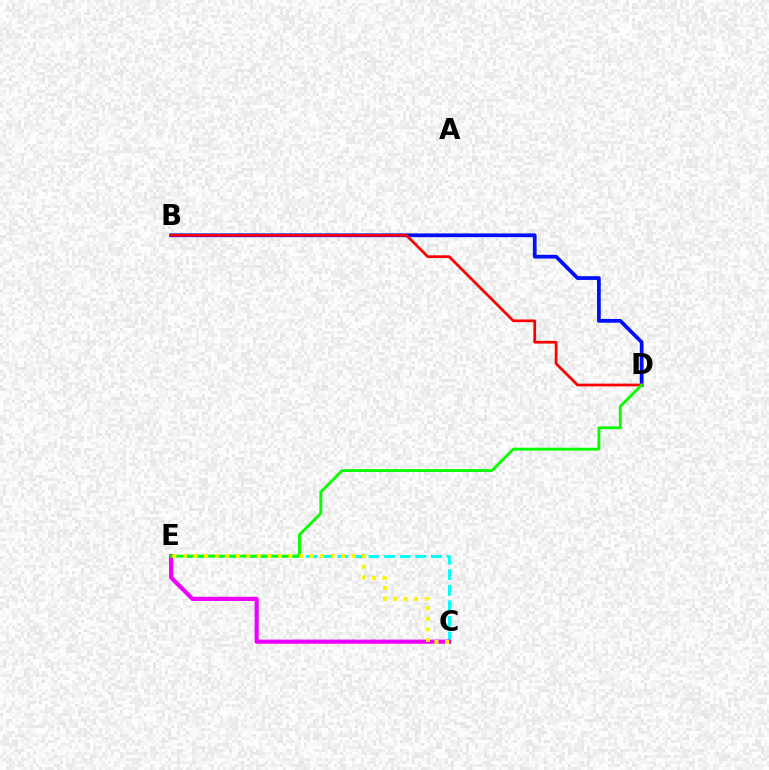{('C', 'E'): [{'color': '#00fff6', 'line_style': 'dashed', 'thickness': 2.12}, {'color': '#ee00ff', 'line_style': 'solid', 'thickness': 2.99}, {'color': '#fcf500', 'line_style': 'dotted', 'thickness': 2.87}], ('B', 'D'): [{'color': '#0010ff', 'line_style': 'solid', 'thickness': 2.7}, {'color': '#ff0000', 'line_style': 'solid', 'thickness': 1.97}], ('D', 'E'): [{'color': '#08ff00', 'line_style': 'solid', 'thickness': 2.06}]}